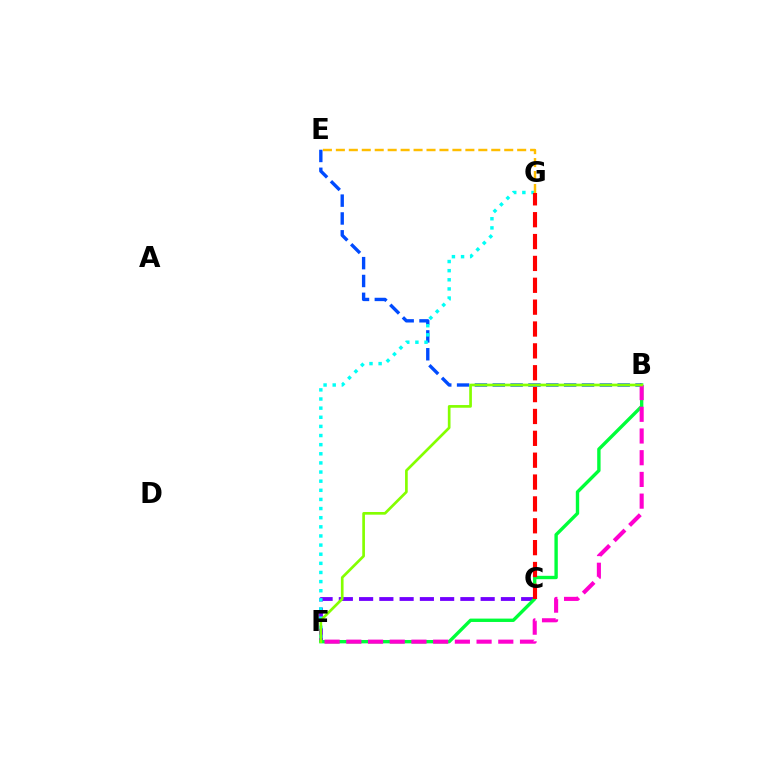{('C', 'F'): [{'color': '#7200ff', 'line_style': 'dashed', 'thickness': 2.75}], ('B', 'F'): [{'color': '#00ff39', 'line_style': 'solid', 'thickness': 2.43}, {'color': '#ff00cf', 'line_style': 'dashed', 'thickness': 2.95}, {'color': '#84ff00', 'line_style': 'solid', 'thickness': 1.93}], ('B', 'E'): [{'color': '#004bff', 'line_style': 'dashed', 'thickness': 2.42}], ('F', 'G'): [{'color': '#00fff6', 'line_style': 'dotted', 'thickness': 2.48}], ('E', 'G'): [{'color': '#ffbd00', 'line_style': 'dashed', 'thickness': 1.76}], ('C', 'G'): [{'color': '#ff0000', 'line_style': 'dashed', 'thickness': 2.97}]}